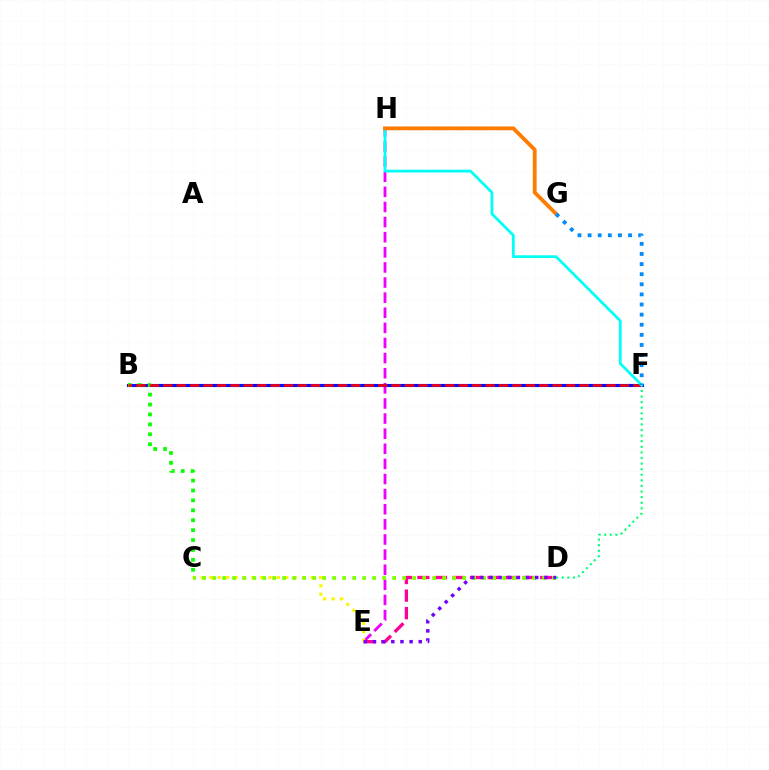{('D', 'E'): [{'color': '#ff0094', 'line_style': 'dashed', 'thickness': 2.38}, {'color': '#7200ff', 'line_style': 'dotted', 'thickness': 2.49}], ('E', 'H'): [{'color': '#ee00ff', 'line_style': 'dashed', 'thickness': 2.05}], ('B', 'F'): [{'color': '#0010ff', 'line_style': 'solid', 'thickness': 2.23}, {'color': '#ff0000', 'line_style': 'dashed', 'thickness': 1.82}], ('B', 'C'): [{'color': '#08ff00', 'line_style': 'dotted', 'thickness': 2.69}], ('D', 'F'): [{'color': '#00ff74', 'line_style': 'dotted', 'thickness': 1.52}], ('F', 'H'): [{'color': '#00fff6', 'line_style': 'solid', 'thickness': 1.98}], ('C', 'E'): [{'color': '#fcf500', 'line_style': 'dotted', 'thickness': 2.3}], ('G', 'H'): [{'color': '#ff7c00', 'line_style': 'solid', 'thickness': 2.76}], ('C', 'D'): [{'color': '#84ff00', 'line_style': 'dotted', 'thickness': 2.72}], ('F', 'G'): [{'color': '#008cff', 'line_style': 'dotted', 'thickness': 2.75}]}